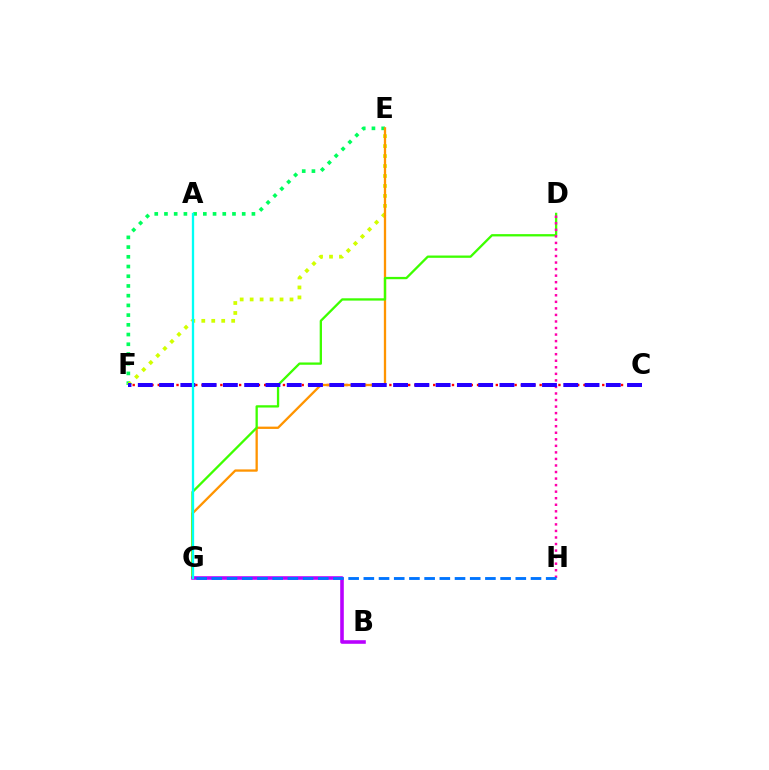{('C', 'F'): [{'color': '#ff0000', 'line_style': 'dotted', 'thickness': 1.7}, {'color': '#2500ff', 'line_style': 'dashed', 'thickness': 2.89}], ('E', 'F'): [{'color': '#00ff5c', 'line_style': 'dotted', 'thickness': 2.64}, {'color': '#d1ff00', 'line_style': 'dotted', 'thickness': 2.71}], ('E', 'G'): [{'color': '#ff9400', 'line_style': 'solid', 'thickness': 1.66}], ('D', 'G'): [{'color': '#3dff00', 'line_style': 'solid', 'thickness': 1.66}], ('B', 'G'): [{'color': '#b900ff', 'line_style': 'solid', 'thickness': 2.58}], ('D', 'H'): [{'color': '#ff00ac', 'line_style': 'dotted', 'thickness': 1.78}], ('G', 'H'): [{'color': '#0074ff', 'line_style': 'dashed', 'thickness': 2.06}], ('A', 'G'): [{'color': '#00fff6', 'line_style': 'solid', 'thickness': 1.66}]}